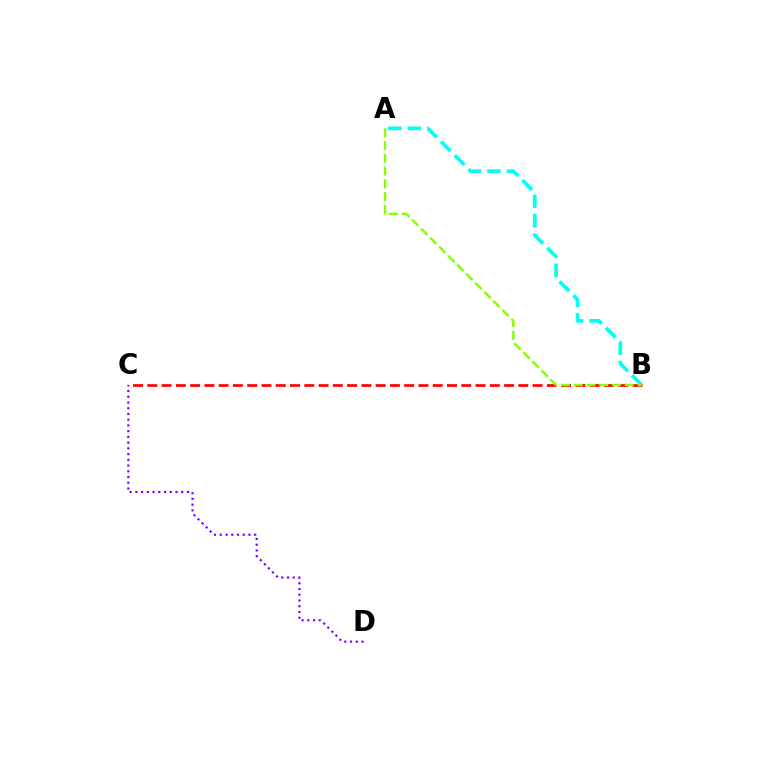{('A', 'B'): [{'color': '#00fff6', 'line_style': 'dashed', 'thickness': 2.65}, {'color': '#84ff00', 'line_style': 'dashed', 'thickness': 1.74}], ('C', 'D'): [{'color': '#7200ff', 'line_style': 'dotted', 'thickness': 1.56}], ('B', 'C'): [{'color': '#ff0000', 'line_style': 'dashed', 'thickness': 1.94}]}